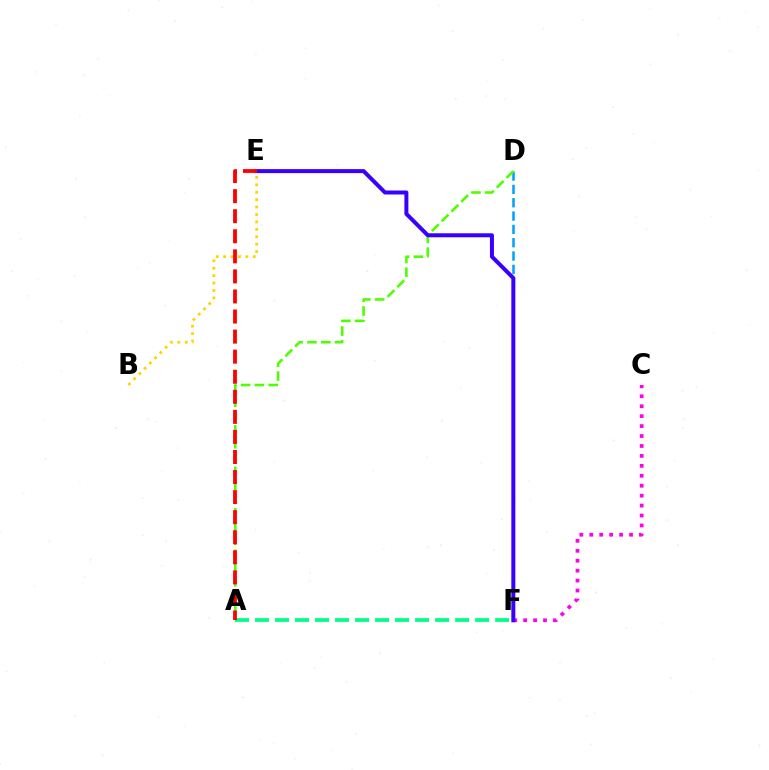{('C', 'F'): [{'color': '#ff00ed', 'line_style': 'dotted', 'thickness': 2.7}], ('D', 'F'): [{'color': '#009eff', 'line_style': 'dashed', 'thickness': 1.81}], ('A', 'F'): [{'color': '#00ff86', 'line_style': 'dashed', 'thickness': 2.72}], ('B', 'E'): [{'color': '#ffd500', 'line_style': 'dotted', 'thickness': 2.02}], ('A', 'D'): [{'color': '#4fff00', 'line_style': 'dashed', 'thickness': 1.88}], ('E', 'F'): [{'color': '#3700ff', 'line_style': 'solid', 'thickness': 2.88}], ('A', 'E'): [{'color': '#ff0000', 'line_style': 'dashed', 'thickness': 2.73}]}